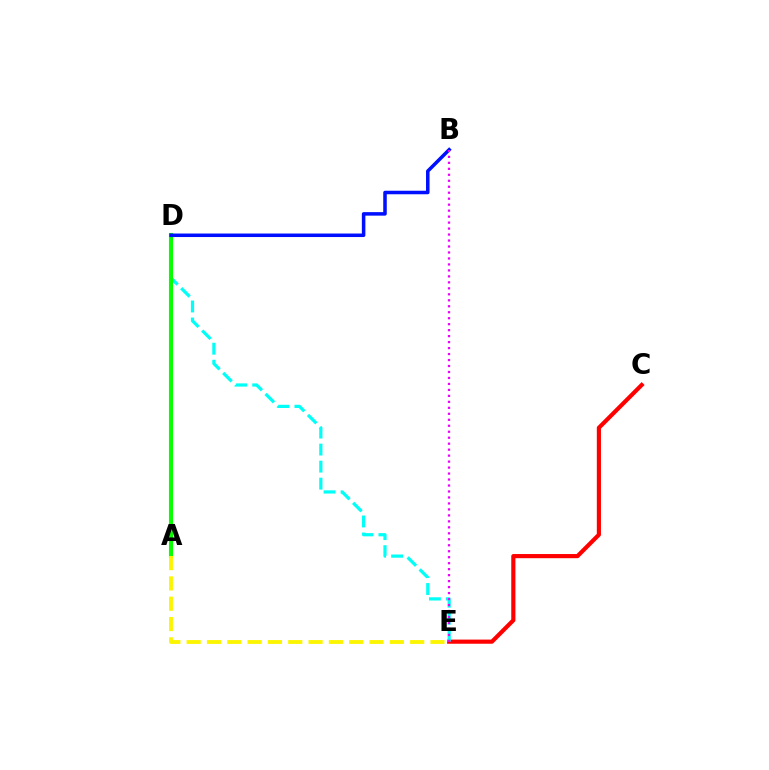{('C', 'E'): [{'color': '#ff0000', 'line_style': 'solid', 'thickness': 2.99}], ('D', 'E'): [{'color': '#00fff6', 'line_style': 'dashed', 'thickness': 2.31}], ('A', 'D'): [{'color': '#08ff00', 'line_style': 'solid', 'thickness': 2.95}], ('B', 'D'): [{'color': '#0010ff', 'line_style': 'solid', 'thickness': 2.53}], ('B', 'E'): [{'color': '#ee00ff', 'line_style': 'dotted', 'thickness': 1.62}], ('A', 'E'): [{'color': '#fcf500', 'line_style': 'dashed', 'thickness': 2.76}]}